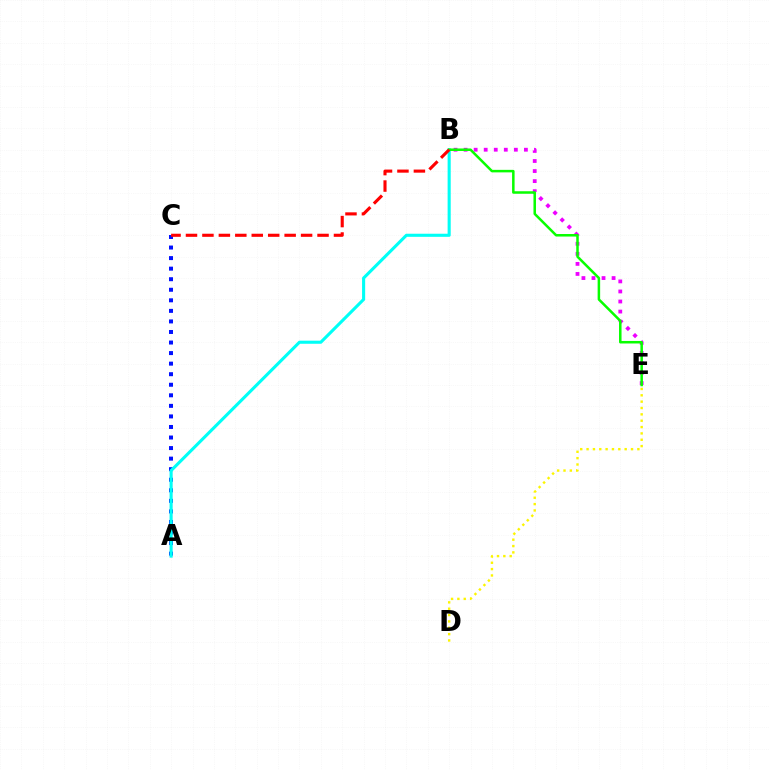{('B', 'E'): [{'color': '#ee00ff', 'line_style': 'dotted', 'thickness': 2.73}, {'color': '#08ff00', 'line_style': 'solid', 'thickness': 1.81}], ('A', 'C'): [{'color': '#0010ff', 'line_style': 'dotted', 'thickness': 2.87}], ('A', 'B'): [{'color': '#00fff6', 'line_style': 'solid', 'thickness': 2.23}], ('B', 'C'): [{'color': '#ff0000', 'line_style': 'dashed', 'thickness': 2.23}], ('D', 'E'): [{'color': '#fcf500', 'line_style': 'dotted', 'thickness': 1.73}]}